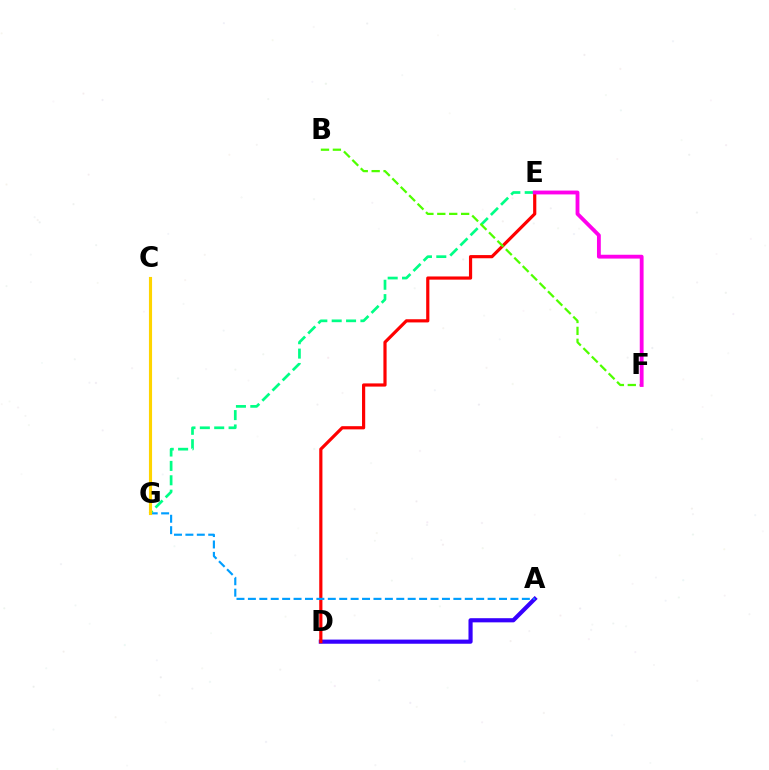{('A', 'D'): [{'color': '#3700ff', 'line_style': 'solid', 'thickness': 2.99}], ('D', 'E'): [{'color': '#ff0000', 'line_style': 'solid', 'thickness': 2.29}], ('A', 'G'): [{'color': '#009eff', 'line_style': 'dashed', 'thickness': 1.55}], ('E', 'G'): [{'color': '#00ff86', 'line_style': 'dashed', 'thickness': 1.95}], ('B', 'F'): [{'color': '#4fff00', 'line_style': 'dashed', 'thickness': 1.62}], ('C', 'G'): [{'color': '#ffd500', 'line_style': 'solid', 'thickness': 2.25}], ('E', 'F'): [{'color': '#ff00ed', 'line_style': 'solid', 'thickness': 2.76}]}